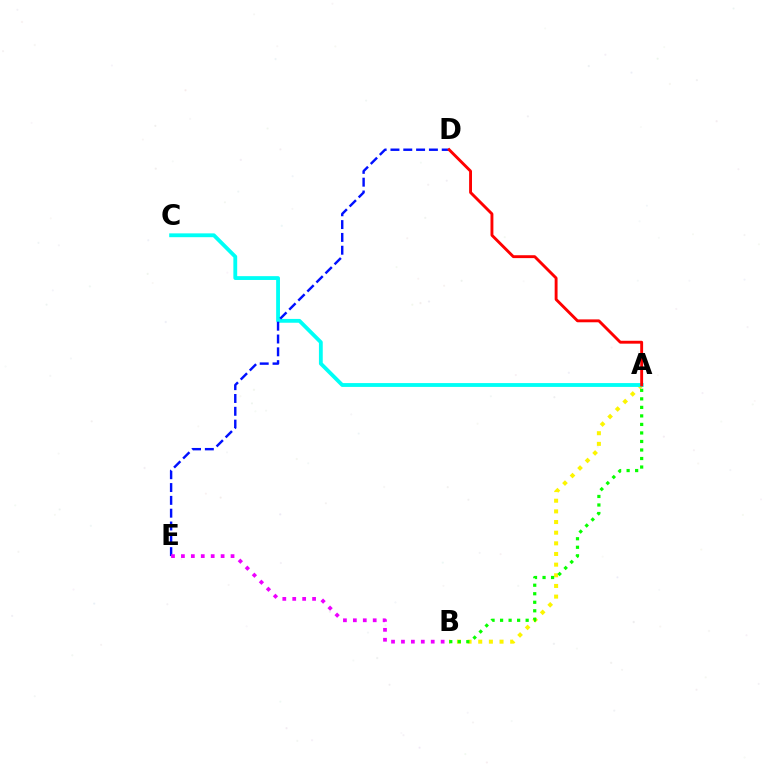{('A', 'B'): [{'color': '#fcf500', 'line_style': 'dotted', 'thickness': 2.89}, {'color': '#08ff00', 'line_style': 'dotted', 'thickness': 2.32}], ('A', 'C'): [{'color': '#00fff6', 'line_style': 'solid', 'thickness': 2.75}], ('D', 'E'): [{'color': '#0010ff', 'line_style': 'dashed', 'thickness': 1.74}], ('A', 'D'): [{'color': '#ff0000', 'line_style': 'solid', 'thickness': 2.08}], ('B', 'E'): [{'color': '#ee00ff', 'line_style': 'dotted', 'thickness': 2.7}]}